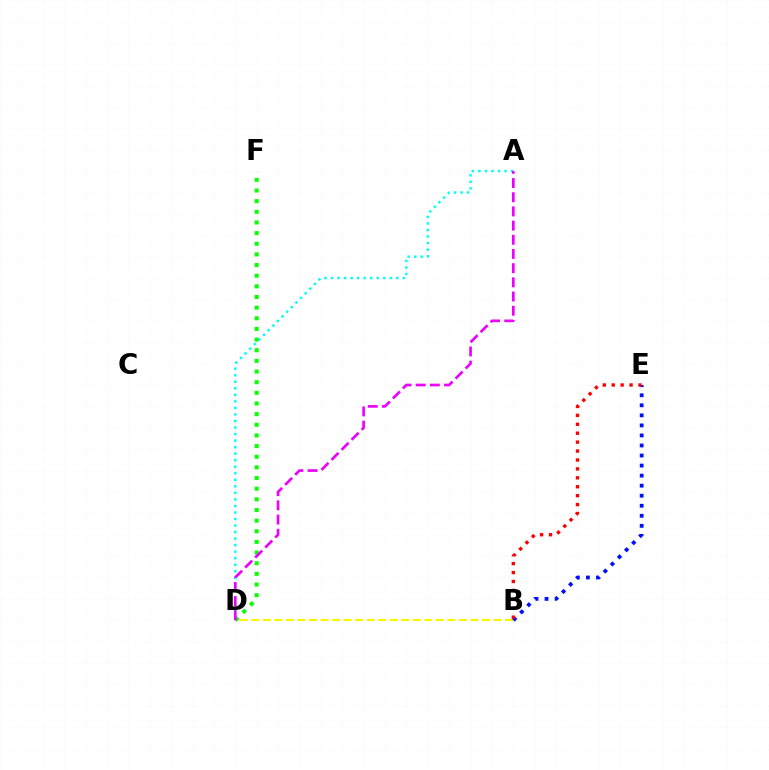{('B', 'D'): [{'color': '#fcf500', 'line_style': 'dashed', 'thickness': 1.57}], ('D', 'F'): [{'color': '#08ff00', 'line_style': 'dotted', 'thickness': 2.89}], ('A', 'D'): [{'color': '#00fff6', 'line_style': 'dotted', 'thickness': 1.78}, {'color': '#ee00ff', 'line_style': 'dashed', 'thickness': 1.93}], ('B', 'E'): [{'color': '#0010ff', 'line_style': 'dotted', 'thickness': 2.73}, {'color': '#ff0000', 'line_style': 'dotted', 'thickness': 2.42}]}